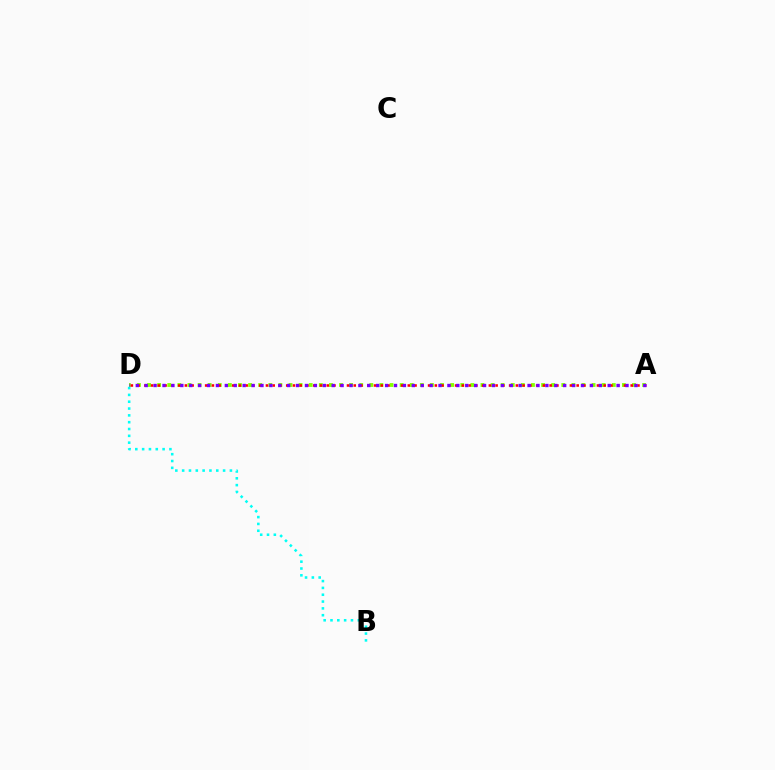{('A', 'D'): [{'color': '#84ff00', 'line_style': 'dotted', 'thickness': 2.74}, {'color': '#ff0000', 'line_style': 'dotted', 'thickness': 1.84}, {'color': '#7200ff', 'line_style': 'dotted', 'thickness': 2.42}], ('B', 'D'): [{'color': '#00fff6', 'line_style': 'dotted', 'thickness': 1.85}]}